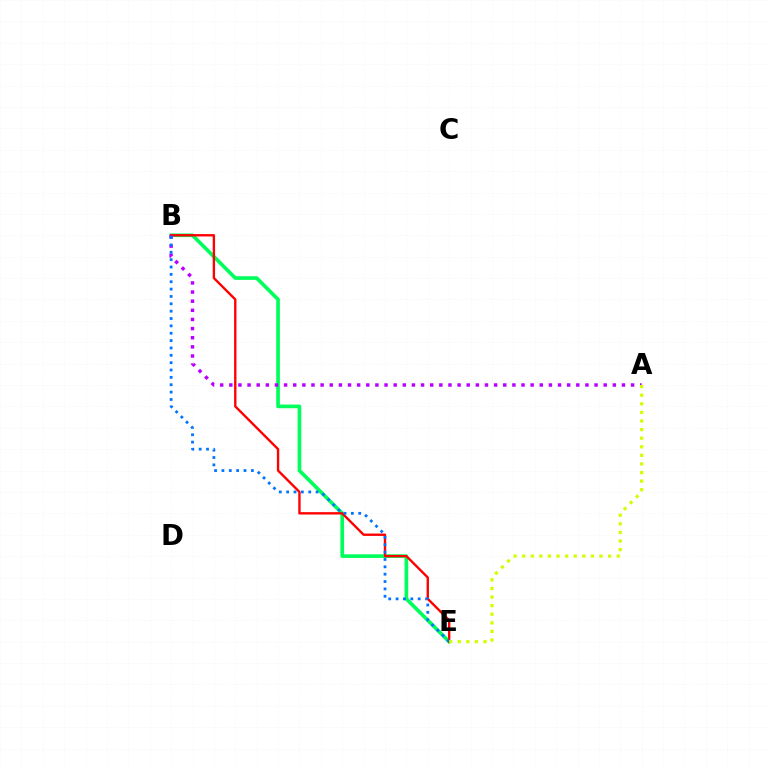{('B', 'E'): [{'color': '#00ff5c', 'line_style': 'solid', 'thickness': 2.63}, {'color': '#ff0000', 'line_style': 'solid', 'thickness': 1.71}, {'color': '#0074ff', 'line_style': 'dotted', 'thickness': 2.0}], ('A', 'B'): [{'color': '#b900ff', 'line_style': 'dotted', 'thickness': 2.48}], ('A', 'E'): [{'color': '#d1ff00', 'line_style': 'dotted', 'thickness': 2.33}]}